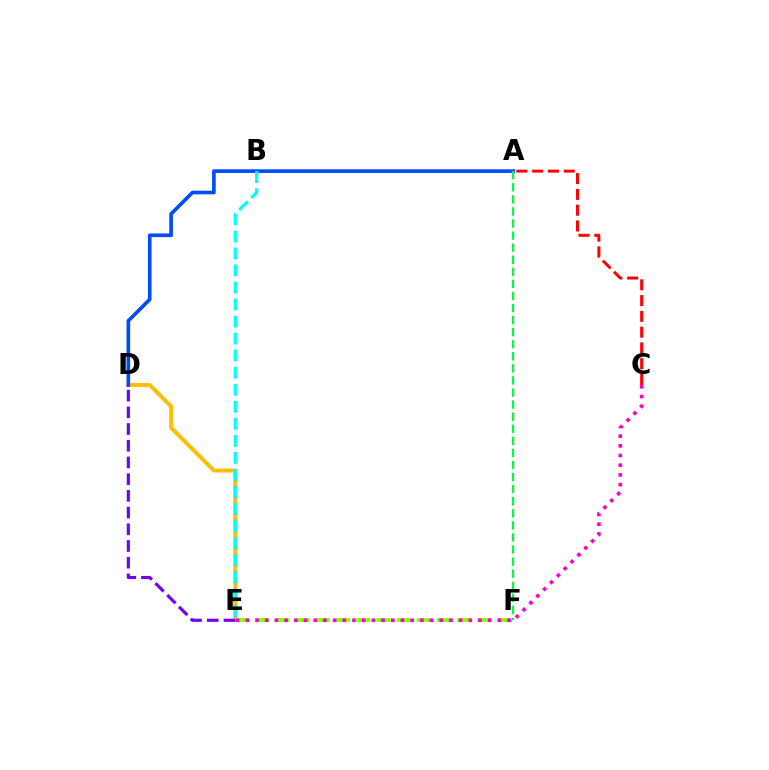{('D', 'E'): [{'color': '#ffbd00', 'line_style': 'solid', 'thickness': 2.83}, {'color': '#7200ff', 'line_style': 'dashed', 'thickness': 2.27}], ('E', 'F'): [{'color': '#84ff00', 'line_style': 'dashed', 'thickness': 2.74}], ('A', 'D'): [{'color': '#004bff', 'line_style': 'solid', 'thickness': 2.62}], ('C', 'E'): [{'color': '#ff00cf', 'line_style': 'dotted', 'thickness': 2.63}], ('A', 'C'): [{'color': '#ff0000', 'line_style': 'dashed', 'thickness': 2.14}], ('B', 'E'): [{'color': '#00fff6', 'line_style': 'dashed', 'thickness': 2.31}], ('A', 'F'): [{'color': '#00ff39', 'line_style': 'dashed', 'thickness': 1.64}]}